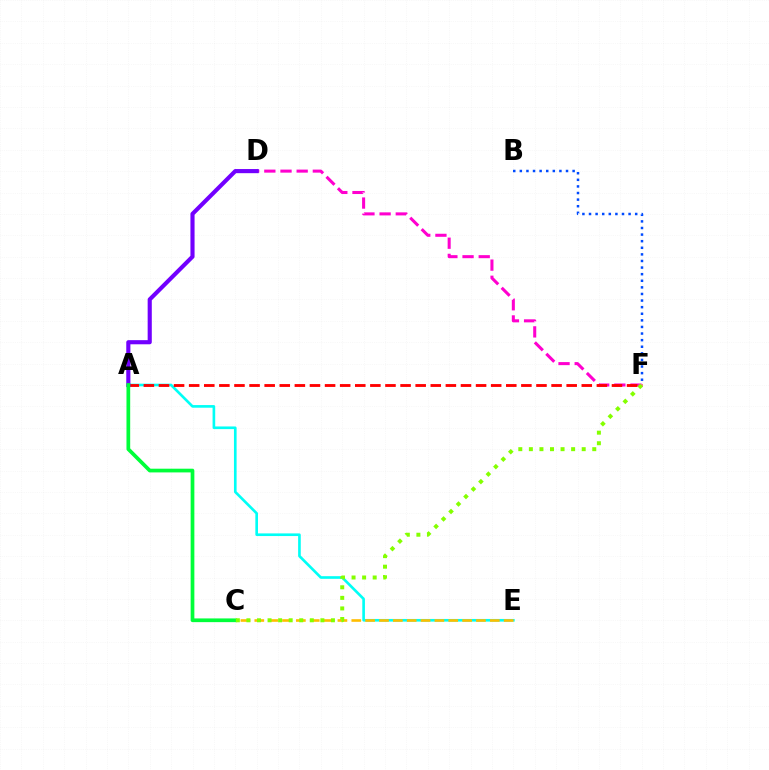{('D', 'F'): [{'color': '#ff00cf', 'line_style': 'dashed', 'thickness': 2.2}], ('A', 'E'): [{'color': '#00fff6', 'line_style': 'solid', 'thickness': 1.91}], ('A', 'F'): [{'color': '#ff0000', 'line_style': 'dashed', 'thickness': 2.05}], ('A', 'D'): [{'color': '#7200ff', 'line_style': 'solid', 'thickness': 2.98}], ('C', 'E'): [{'color': '#ffbd00', 'line_style': 'dashed', 'thickness': 1.88}], ('A', 'C'): [{'color': '#00ff39', 'line_style': 'solid', 'thickness': 2.67}], ('C', 'F'): [{'color': '#84ff00', 'line_style': 'dotted', 'thickness': 2.87}], ('B', 'F'): [{'color': '#004bff', 'line_style': 'dotted', 'thickness': 1.79}]}